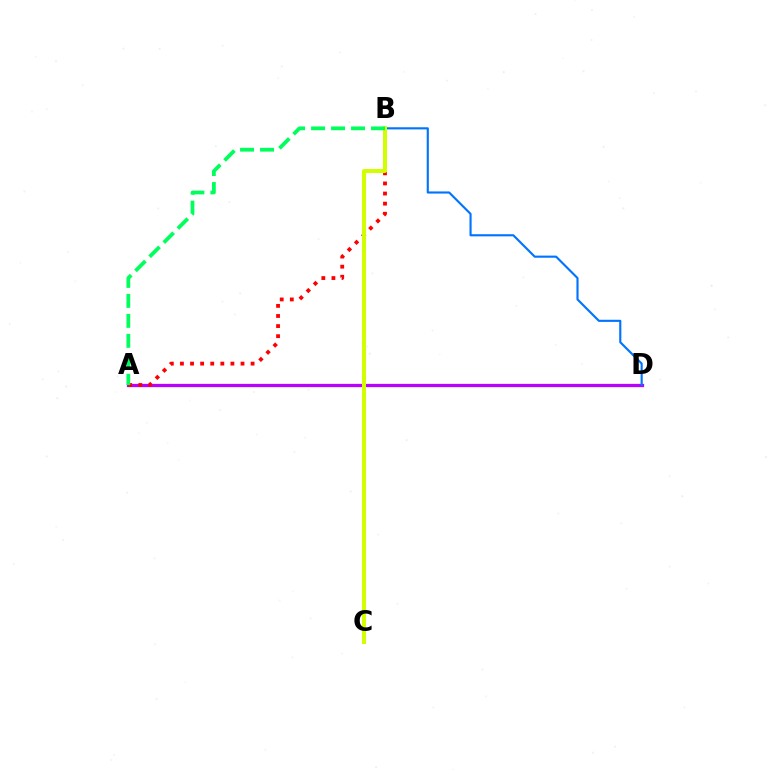{('A', 'D'): [{'color': '#b900ff', 'line_style': 'solid', 'thickness': 2.35}], ('B', 'D'): [{'color': '#0074ff', 'line_style': 'solid', 'thickness': 1.53}], ('A', 'B'): [{'color': '#ff0000', 'line_style': 'dotted', 'thickness': 2.74}, {'color': '#00ff5c', 'line_style': 'dashed', 'thickness': 2.71}], ('B', 'C'): [{'color': '#d1ff00', 'line_style': 'solid', 'thickness': 2.87}]}